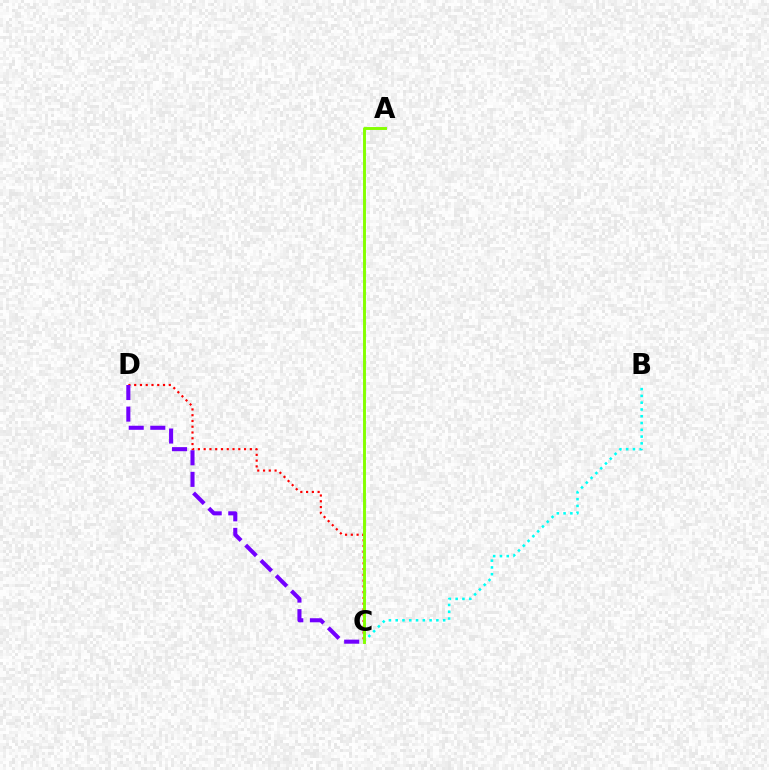{('C', 'D'): [{'color': '#ff0000', 'line_style': 'dotted', 'thickness': 1.57}, {'color': '#7200ff', 'line_style': 'dashed', 'thickness': 2.93}], ('B', 'C'): [{'color': '#00fff6', 'line_style': 'dotted', 'thickness': 1.84}], ('A', 'C'): [{'color': '#84ff00', 'line_style': 'solid', 'thickness': 2.1}]}